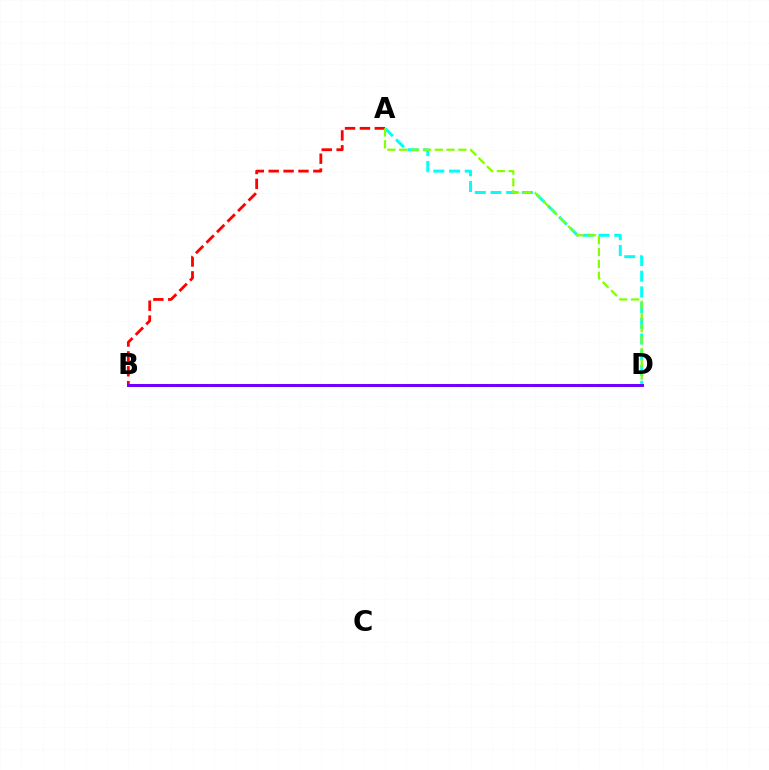{('A', 'D'): [{'color': '#00fff6', 'line_style': 'dashed', 'thickness': 2.13}, {'color': '#84ff00', 'line_style': 'dashed', 'thickness': 1.61}], ('A', 'B'): [{'color': '#ff0000', 'line_style': 'dashed', 'thickness': 2.02}], ('B', 'D'): [{'color': '#7200ff', 'line_style': 'solid', 'thickness': 2.14}]}